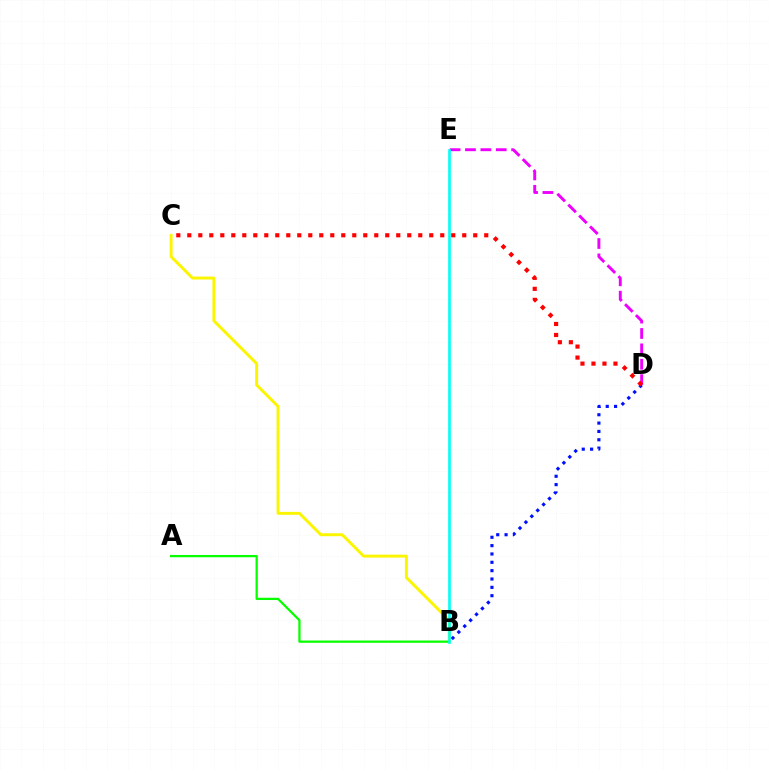{('B', 'D'): [{'color': '#0010ff', 'line_style': 'dotted', 'thickness': 2.27}], ('B', 'C'): [{'color': '#fcf500', 'line_style': 'solid', 'thickness': 2.12}], ('D', 'E'): [{'color': '#ee00ff', 'line_style': 'dashed', 'thickness': 2.09}], ('A', 'B'): [{'color': '#08ff00', 'line_style': 'solid', 'thickness': 1.63}], ('C', 'D'): [{'color': '#ff0000', 'line_style': 'dotted', 'thickness': 2.99}], ('B', 'E'): [{'color': '#00fff6', 'line_style': 'solid', 'thickness': 1.91}]}